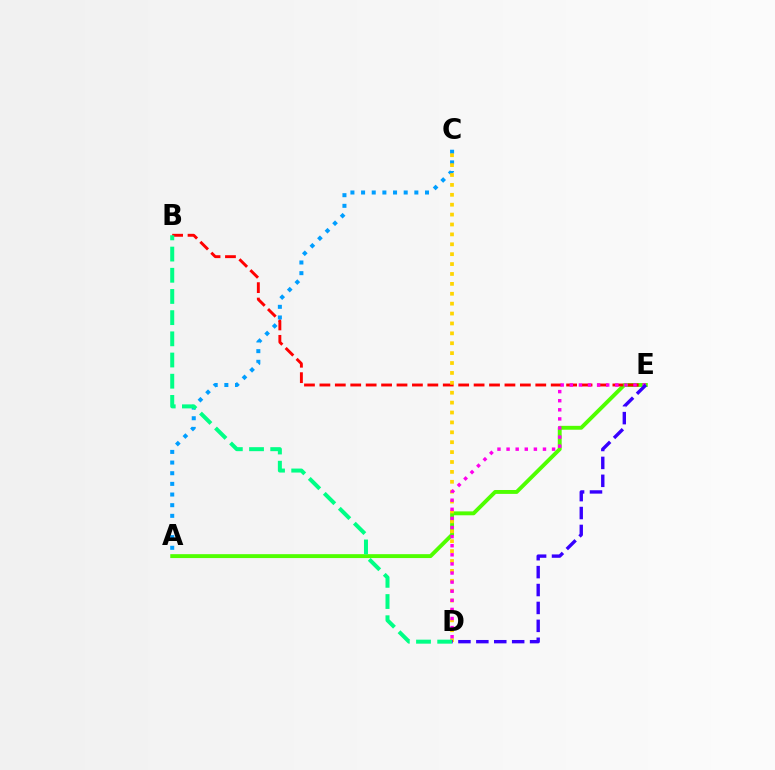{('A', 'E'): [{'color': '#4fff00', 'line_style': 'solid', 'thickness': 2.8}], ('B', 'E'): [{'color': '#ff0000', 'line_style': 'dashed', 'thickness': 2.09}], ('A', 'C'): [{'color': '#009eff', 'line_style': 'dotted', 'thickness': 2.89}], ('C', 'D'): [{'color': '#ffd500', 'line_style': 'dotted', 'thickness': 2.69}], ('D', 'E'): [{'color': '#ff00ed', 'line_style': 'dotted', 'thickness': 2.47}, {'color': '#3700ff', 'line_style': 'dashed', 'thickness': 2.43}], ('B', 'D'): [{'color': '#00ff86', 'line_style': 'dashed', 'thickness': 2.88}]}